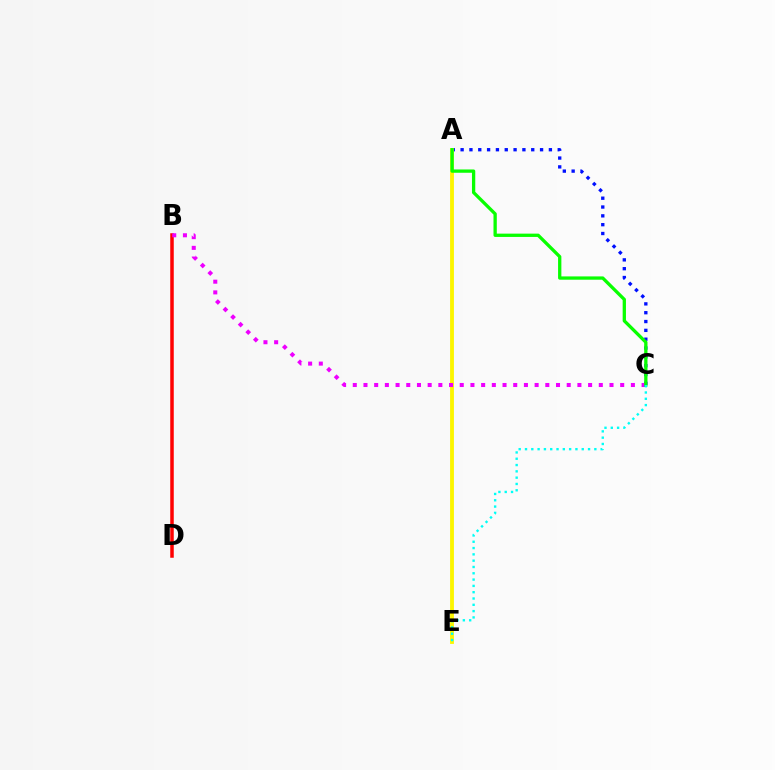{('B', 'D'): [{'color': '#ff0000', 'line_style': 'solid', 'thickness': 2.53}], ('A', 'C'): [{'color': '#0010ff', 'line_style': 'dotted', 'thickness': 2.4}, {'color': '#08ff00', 'line_style': 'solid', 'thickness': 2.37}], ('A', 'E'): [{'color': '#fcf500', 'line_style': 'solid', 'thickness': 2.76}], ('B', 'C'): [{'color': '#ee00ff', 'line_style': 'dotted', 'thickness': 2.91}], ('C', 'E'): [{'color': '#00fff6', 'line_style': 'dotted', 'thickness': 1.71}]}